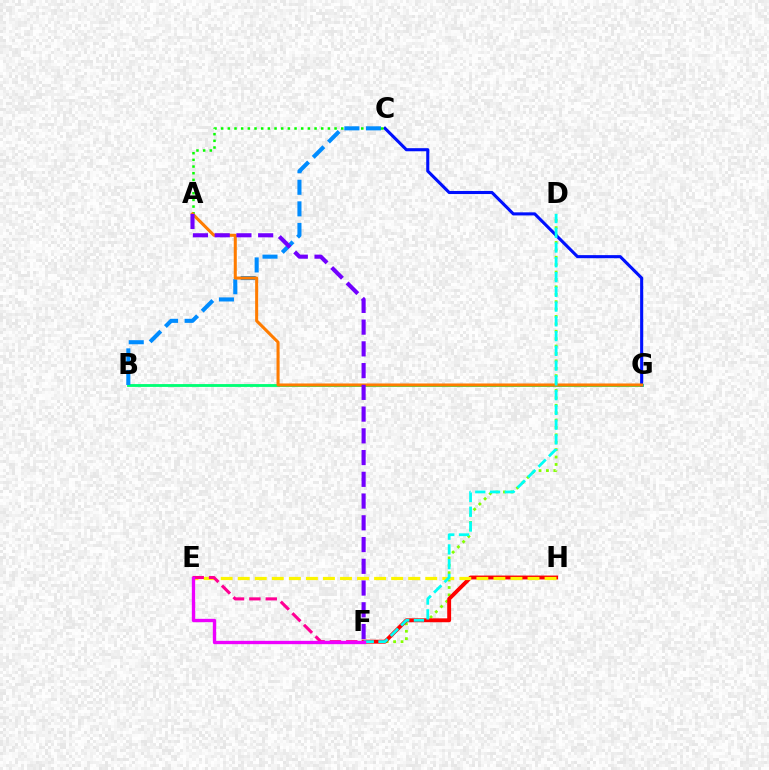{('D', 'F'): [{'color': '#84ff00', 'line_style': 'dotted', 'thickness': 2.01}, {'color': '#00fff6', 'line_style': 'dashed', 'thickness': 2.01}], ('B', 'G'): [{'color': '#00ff74', 'line_style': 'solid', 'thickness': 2.04}], ('F', 'H'): [{'color': '#ff0000', 'line_style': 'solid', 'thickness': 2.8}], ('C', 'G'): [{'color': '#0010ff', 'line_style': 'solid', 'thickness': 2.22}], ('A', 'C'): [{'color': '#08ff00', 'line_style': 'dotted', 'thickness': 1.81}], ('B', 'C'): [{'color': '#008cff', 'line_style': 'dashed', 'thickness': 2.93}], ('E', 'H'): [{'color': '#fcf500', 'line_style': 'dashed', 'thickness': 2.32}], ('A', 'G'): [{'color': '#ff7c00', 'line_style': 'solid', 'thickness': 2.2}], ('A', 'F'): [{'color': '#7200ff', 'line_style': 'dashed', 'thickness': 2.95}], ('E', 'F'): [{'color': '#ff0094', 'line_style': 'dashed', 'thickness': 2.23}, {'color': '#ee00ff', 'line_style': 'solid', 'thickness': 2.4}]}